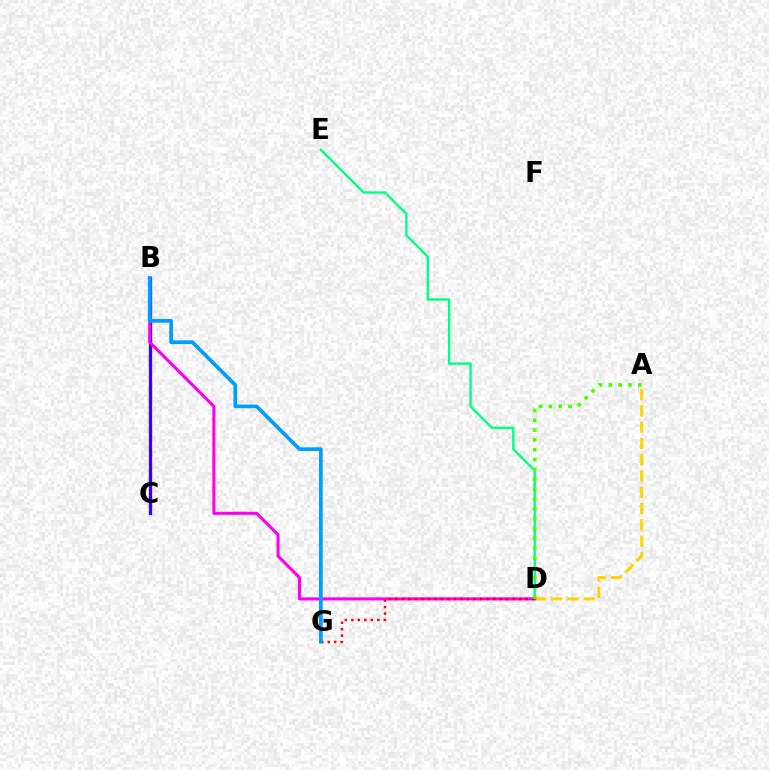{('D', 'E'): [{'color': '#00ff86', 'line_style': 'solid', 'thickness': 1.71}], ('B', 'C'): [{'color': '#3700ff', 'line_style': 'solid', 'thickness': 2.38}], ('A', 'D'): [{'color': '#ffd500', 'line_style': 'dashed', 'thickness': 2.21}, {'color': '#4fff00', 'line_style': 'dotted', 'thickness': 2.67}], ('B', 'D'): [{'color': '#ff00ed', 'line_style': 'solid', 'thickness': 2.21}], ('D', 'G'): [{'color': '#ff0000', 'line_style': 'dotted', 'thickness': 1.77}], ('B', 'G'): [{'color': '#009eff', 'line_style': 'solid', 'thickness': 2.68}]}